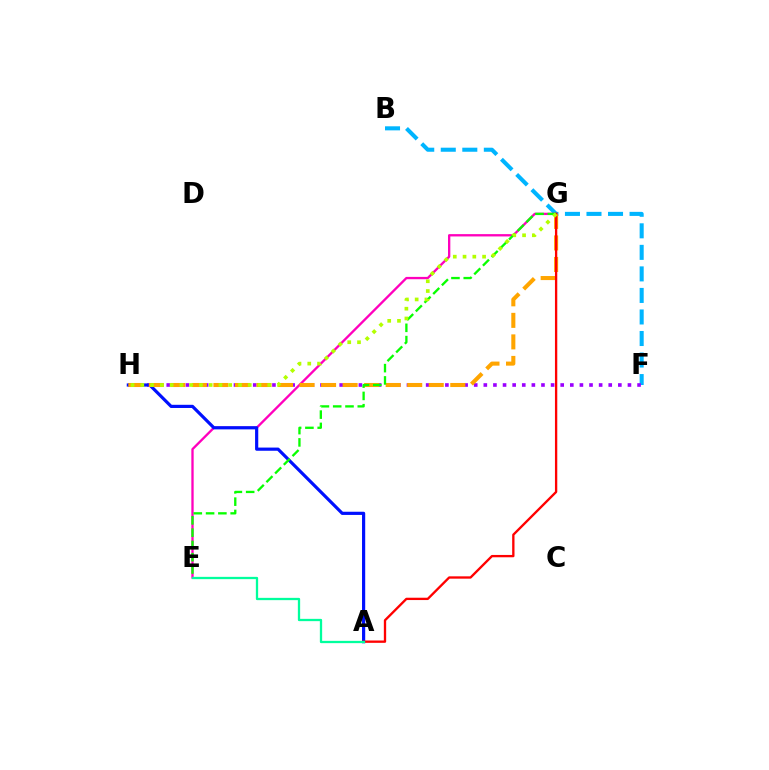{('B', 'F'): [{'color': '#00b5ff', 'line_style': 'dashed', 'thickness': 2.93}], ('E', 'G'): [{'color': '#ff00bd', 'line_style': 'solid', 'thickness': 1.67}, {'color': '#08ff00', 'line_style': 'dashed', 'thickness': 1.67}], ('F', 'H'): [{'color': '#9b00ff', 'line_style': 'dotted', 'thickness': 2.61}], ('A', 'H'): [{'color': '#0010ff', 'line_style': 'solid', 'thickness': 2.29}], ('G', 'H'): [{'color': '#ffa500', 'line_style': 'dashed', 'thickness': 2.93}, {'color': '#b3ff00', 'line_style': 'dotted', 'thickness': 2.65}], ('A', 'G'): [{'color': '#ff0000', 'line_style': 'solid', 'thickness': 1.68}], ('A', 'E'): [{'color': '#00ff9d', 'line_style': 'solid', 'thickness': 1.65}]}